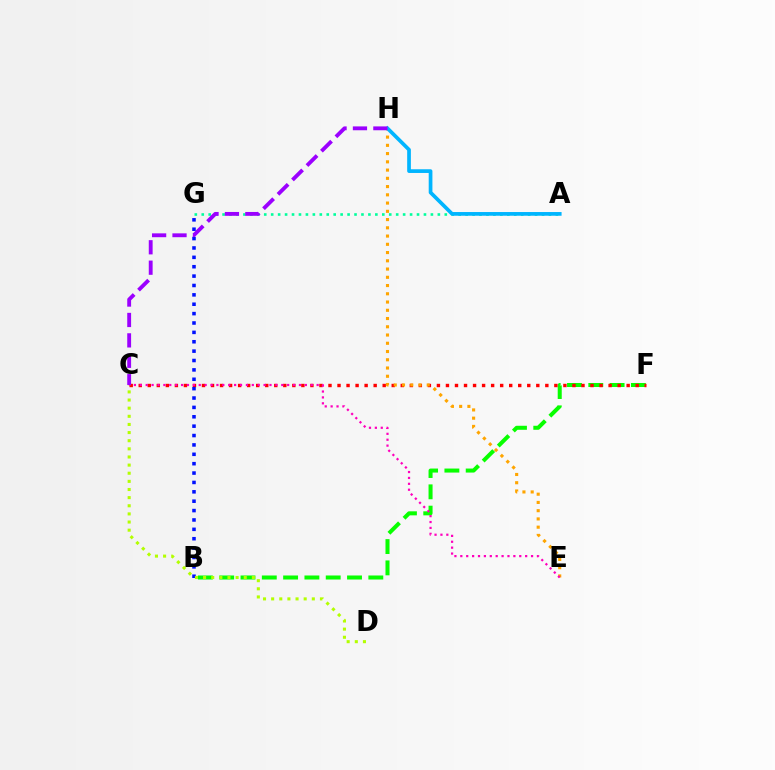{('A', 'G'): [{'color': '#00ff9d', 'line_style': 'dotted', 'thickness': 1.89}], ('B', 'F'): [{'color': '#08ff00', 'line_style': 'dashed', 'thickness': 2.89}], ('C', 'F'): [{'color': '#ff0000', 'line_style': 'dotted', 'thickness': 2.45}], ('B', 'G'): [{'color': '#0010ff', 'line_style': 'dotted', 'thickness': 2.55}], ('E', 'H'): [{'color': '#ffa500', 'line_style': 'dotted', 'thickness': 2.24}], ('C', 'D'): [{'color': '#b3ff00', 'line_style': 'dotted', 'thickness': 2.21}], ('C', 'E'): [{'color': '#ff00bd', 'line_style': 'dotted', 'thickness': 1.6}], ('A', 'H'): [{'color': '#00b5ff', 'line_style': 'solid', 'thickness': 2.67}], ('C', 'H'): [{'color': '#9b00ff', 'line_style': 'dashed', 'thickness': 2.77}]}